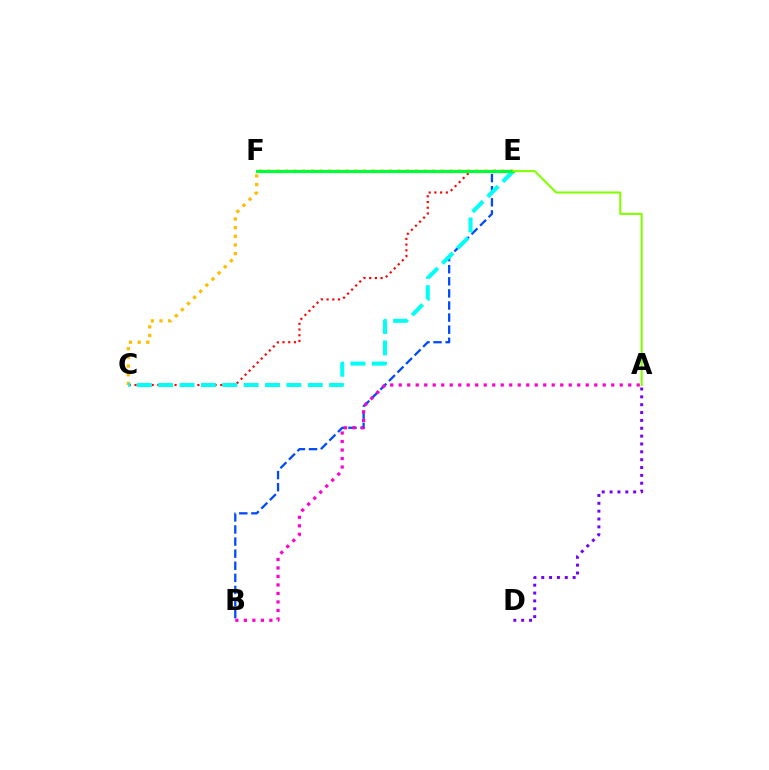{('B', 'E'): [{'color': '#004bff', 'line_style': 'dashed', 'thickness': 1.64}], ('C', 'E'): [{'color': '#ffbd00', 'line_style': 'dotted', 'thickness': 2.35}, {'color': '#ff0000', 'line_style': 'dotted', 'thickness': 1.55}, {'color': '#00fff6', 'line_style': 'dashed', 'thickness': 2.9}], ('A', 'B'): [{'color': '#ff00cf', 'line_style': 'dotted', 'thickness': 2.31}], ('E', 'F'): [{'color': '#00ff39', 'line_style': 'solid', 'thickness': 2.29}], ('A', 'E'): [{'color': '#84ff00', 'line_style': 'solid', 'thickness': 1.51}], ('A', 'D'): [{'color': '#7200ff', 'line_style': 'dotted', 'thickness': 2.13}]}